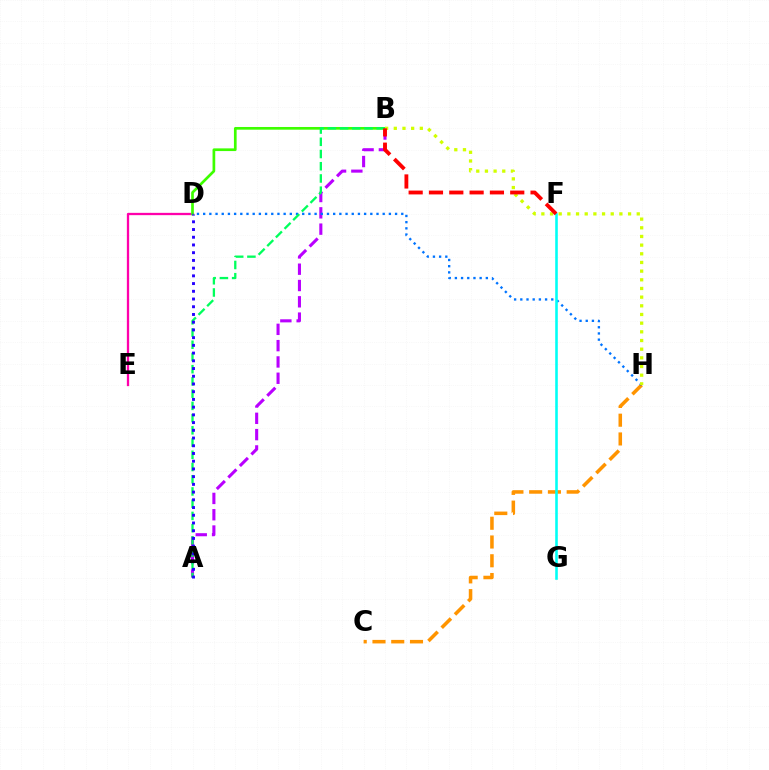{('A', 'B'): [{'color': '#b900ff', 'line_style': 'dashed', 'thickness': 2.22}, {'color': '#00ff5c', 'line_style': 'dashed', 'thickness': 1.66}], ('C', 'H'): [{'color': '#ff9400', 'line_style': 'dashed', 'thickness': 2.55}], ('D', 'E'): [{'color': '#ff00ac', 'line_style': 'solid', 'thickness': 1.66}], ('B', 'D'): [{'color': '#3dff00', 'line_style': 'solid', 'thickness': 1.94}], ('D', 'H'): [{'color': '#0074ff', 'line_style': 'dotted', 'thickness': 1.68}], ('B', 'H'): [{'color': '#d1ff00', 'line_style': 'dotted', 'thickness': 2.36}], ('F', 'G'): [{'color': '#00fff6', 'line_style': 'solid', 'thickness': 1.86}], ('B', 'F'): [{'color': '#ff0000', 'line_style': 'dashed', 'thickness': 2.76}], ('A', 'D'): [{'color': '#2500ff', 'line_style': 'dotted', 'thickness': 2.1}]}